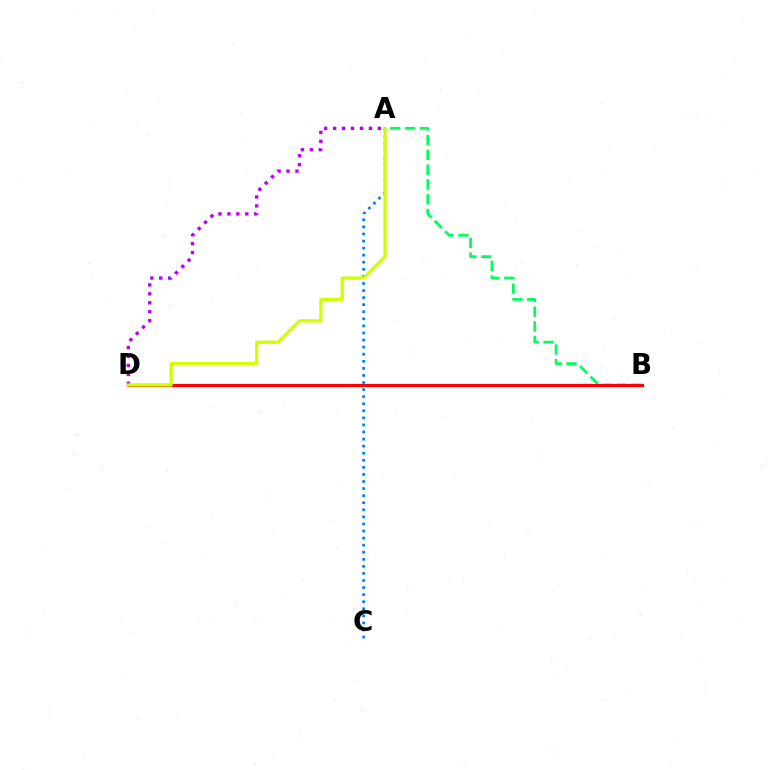{('A', 'C'): [{'color': '#0074ff', 'line_style': 'dotted', 'thickness': 1.92}], ('A', 'B'): [{'color': '#00ff5c', 'line_style': 'dashed', 'thickness': 2.01}], ('B', 'D'): [{'color': '#ff0000', 'line_style': 'solid', 'thickness': 2.31}], ('A', 'D'): [{'color': '#b900ff', 'line_style': 'dotted', 'thickness': 2.43}, {'color': '#d1ff00', 'line_style': 'solid', 'thickness': 2.35}]}